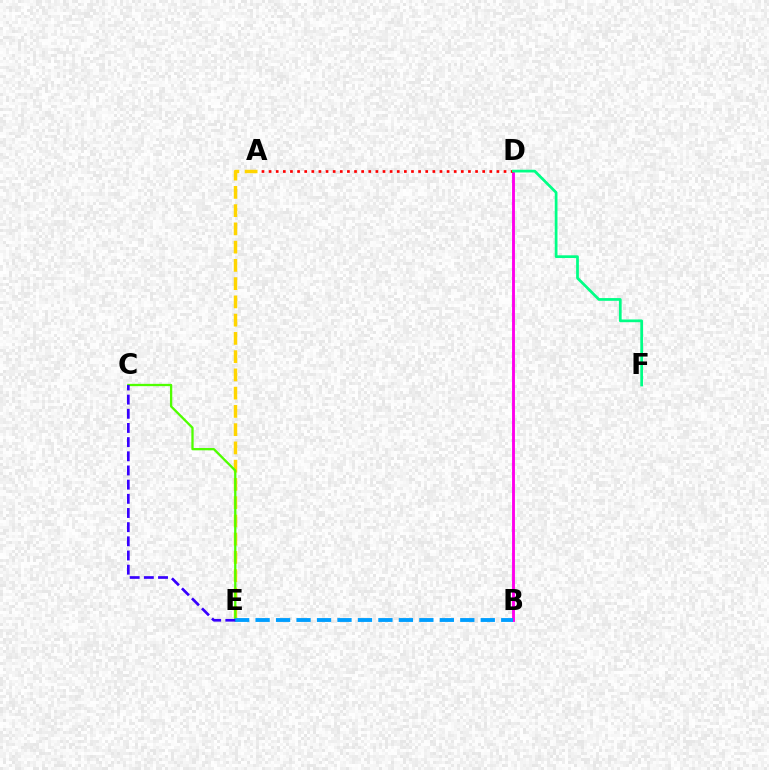{('B', 'D'): [{'color': '#ff00ed', 'line_style': 'solid', 'thickness': 2.08}], ('A', 'D'): [{'color': '#ff0000', 'line_style': 'dotted', 'thickness': 1.93}], ('A', 'E'): [{'color': '#ffd500', 'line_style': 'dashed', 'thickness': 2.48}], ('C', 'E'): [{'color': '#4fff00', 'line_style': 'solid', 'thickness': 1.66}, {'color': '#3700ff', 'line_style': 'dashed', 'thickness': 1.93}], ('B', 'E'): [{'color': '#009eff', 'line_style': 'dashed', 'thickness': 2.78}], ('D', 'F'): [{'color': '#00ff86', 'line_style': 'solid', 'thickness': 1.97}]}